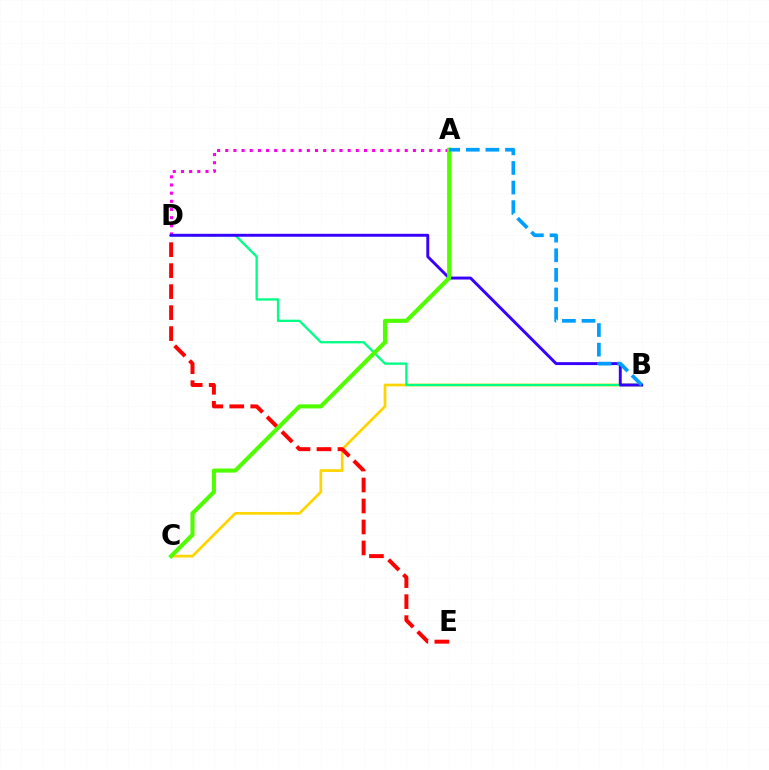{('A', 'D'): [{'color': '#ff00ed', 'line_style': 'dotted', 'thickness': 2.22}], ('B', 'C'): [{'color': '#ffd500', 'line_style': 'solid', 'thickness': 1.97}], ('B', 'D'): [{'color': '#00ff86', 'line_style': 'solid', 'thickness': 1.67}, {'color': '#3700ff', 'line_style': 'solid', 'thickness': 2.1}], ('D', 'E'): [{'color': '#ff0000', 'line_style': 'dashed', 'thickness': 2.85}], ('A', 'C'): [{'color': '#4fff00', 'line_style': 'solid', 'thickness': 2.95}], ('A', 'B'): [{'color': '#009eff', 'line_style': 'dashed', 'thickness': 2.66}]}